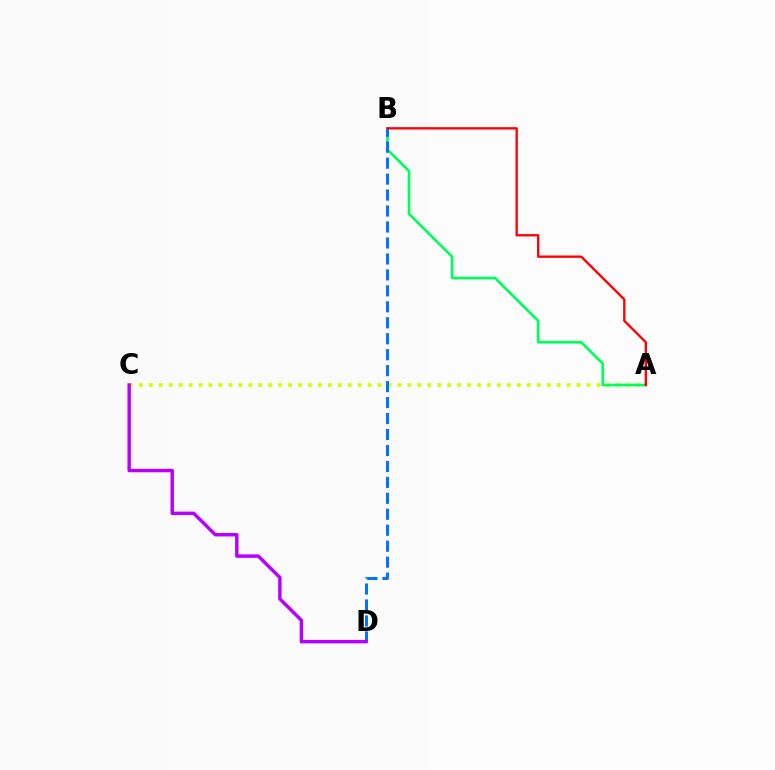{('A', 'C'): [{'color': '#d1ff00', 'line_style': 'dotted', 'thickness': 2.7}], ('A', 'B'): [{'color': '#00ff5c', 'line_style': 'solid', 'thickness': 1.92}, {'color': '#ff0000', 'line_style': 'solid', 'thickness': 1.69}], ('B', 'D'): [{'color': '#0074ff', 'line_style': 'dashed', 'thickness': 2.17}], ('C', 'D'): [{'color': '#b900ff', 'line_style': 'solid', 'thickness': 2.47}]}